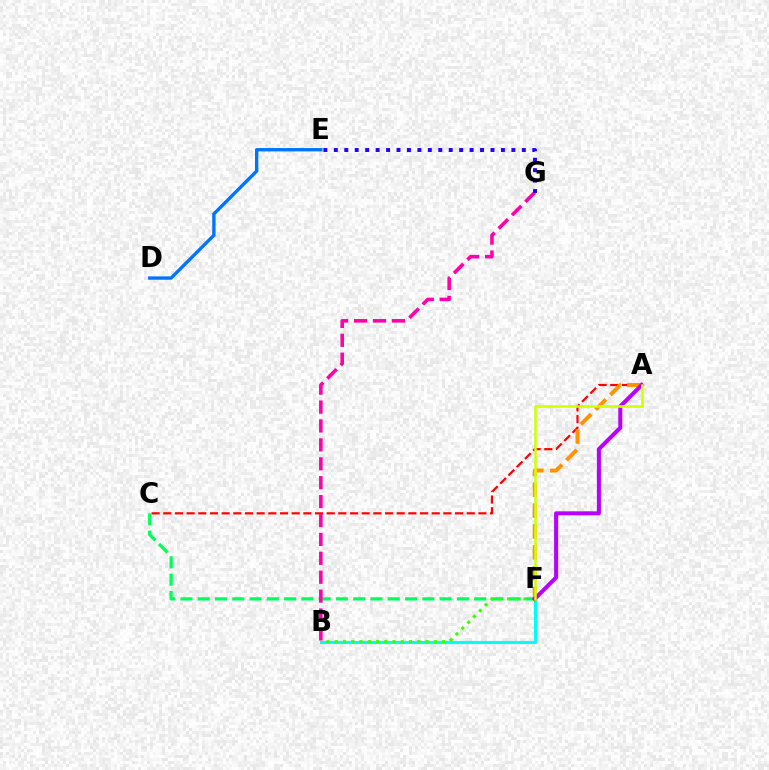{('D', 'E'): [{'color': '#0074ff', 'line_style': 'solid', 'thickness': 2.42}], ('A', 'C'): [{'color': '#ff0000', 'line_style': 'dashed', 'thickness': 1.59}], ('A', 'F'): [{'color': '#ff9400', 'line_style': 'dashed', 'thickness': 2.83}, {'color': '#b900ff', 'line_style': 'solid', 'thickness': 2.91}, {'color': '#d1ff00', 'line_style': 'solid', 'thickness': 1.81}], ('B', 'F'): [{'color': '#00fff6', 'line_style': 'solid', 'thickness': 2.23}, {'color': '#3dff00', 'line_style': 'dotted', 'thickness': 2.24}], ('C', 'F'): [{'color': '#00ff5c', 'line_style': 'dashed', 'thickness': 2.35}], ('B', 'G'): [{'color': '#ff00ac', 'line_style': 'dashed', 'thickness': 2.57}], ('E', 'G'): [{'color': '#2500ff', 'line_style': 'dotted', 'thickness': 2.84}]}